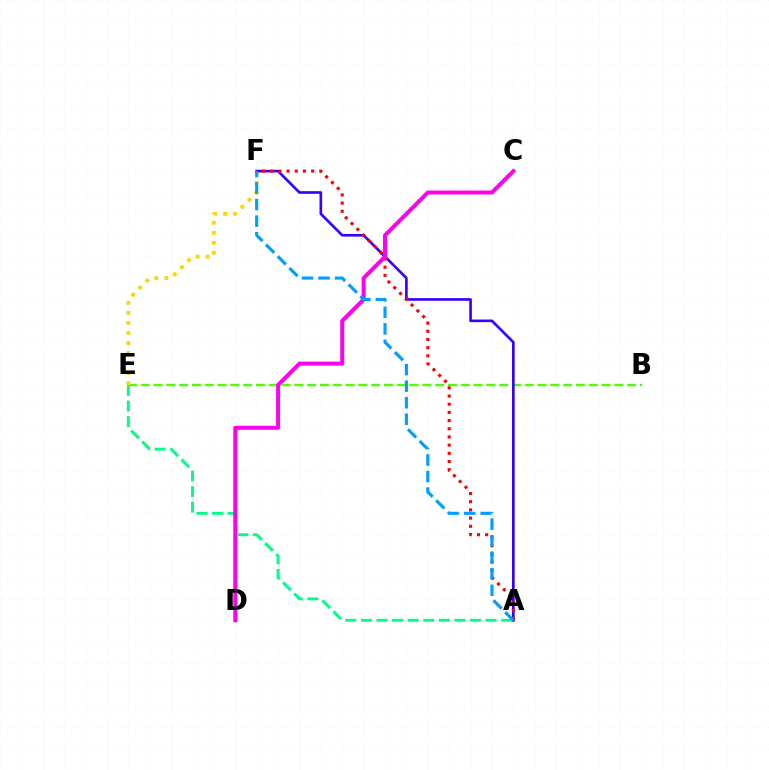{('A', 'E'): [{'color': '#00ff86', 'line_style': 'dashed', 'thickness': 2.12}], ('B', 'E'): [{'color': '#4fff00', 'line_style': 'dashed', 'thickness': 1.74}], ('E', 'F'): [{'color': '#ffd500', 'line_style': 'dotted', 'thickness': 2.73}], ('A', 'F'): [{'color': '#3700ff', 'line_style': 'solid', 'thickness': 1.91}, {'color': '#ff0000', 'line_style': 'dotted', 'thickness': 2.22}, {'color': '#009eff', 'line_style': 'dashed', 'thickness': 2.25}], ('C', 'D'): [{'color': '#ff00ed', 'line_style': 'solid', 'thickness': 2.86}]}